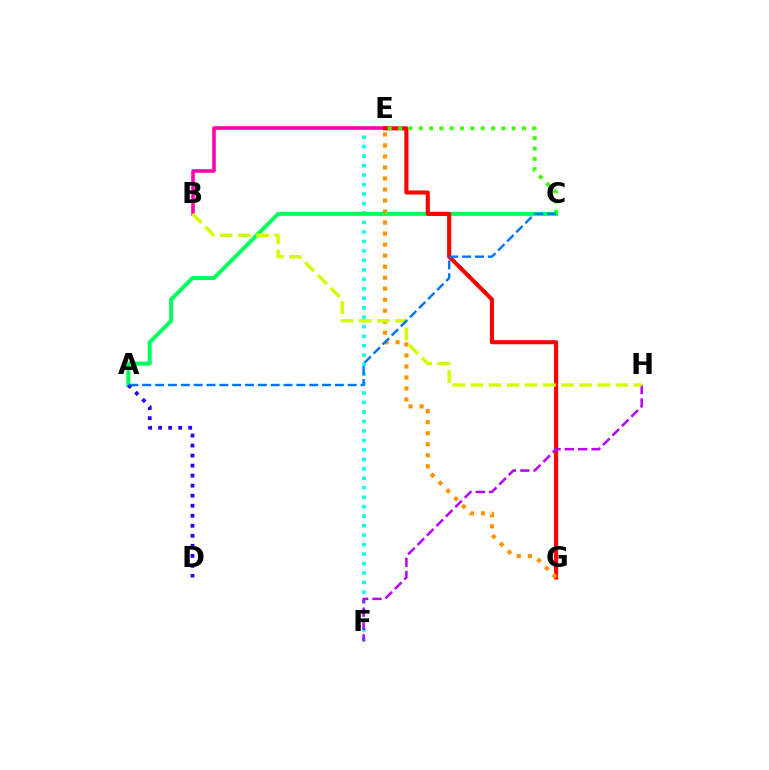{('E', 'F'): [{'color': '#00fff6', 'line_style': 'dotted', 'thickness': 2.57}], ('B', 'E'): [{'color': '#ff00ac', 'line_style': 'solid', 'thickness': 2.58}], ('A', 'C'): [{'color': '#00ff5c', 'line_style': 'solid', 'thickness': 2.88}, {'color': '#0074ff', 'line_style': 'dashed', 'thickness': 1.74}], ('E', 'G'): [{'color': '#ff0000', 'line_style': 'solid', 'thickness': 2.95}, {'color': '#ff9400', 'line_style': 'dotted', 'thickness': 2.99}], ('A', 'D'): [{'color': '#2500ff', 'line_style': 'dotted', 'thickness': 2.72}], ('C', 'E'): [{'color': '#3dff00', 'line_style': 'dotted', 'thickness': 2.8}], ('F', 'H'): [{'color': '#b900ff', 'line_style': 'dashed', 'thickness': 1.81}], ('B', 'H'): [{'color': '#d1ff00', 'line_style': 'dashed', 'thickness': 2.46}]}